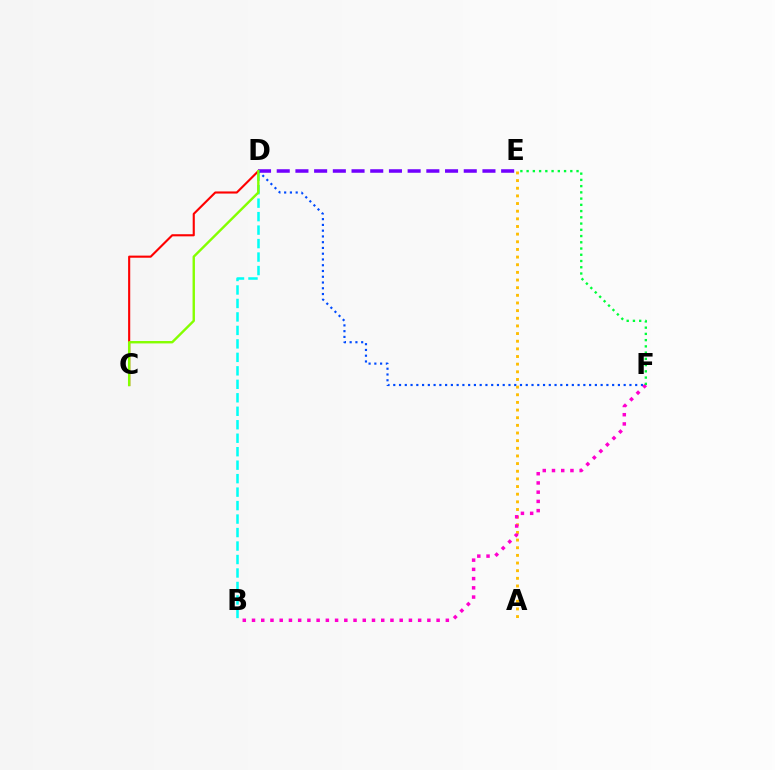{('A', 'E'): [{'color': '#ffbd00', 'line_style': 'dotted', 'thickness': 2.08}], ('D', 'E'): [{'color': '#7200ff', 'line_style': 'dashed', 'thickness': 2.54}], ('B', 'F'): [{'color': '#ff00cf', 'line_style': 'dotted', 'thickness': 2.51}], ('E', 'F'): [{'color': '#00ff39', 'line_style': 'dotted', 'thickness': 1.7}], ('B', 'D'): [{'color': '#00fff6', 'line_style': 'dashed', 'thickness': 1.83}], ('C', 'D'): [{'color': '#ff0000', 'line_style': 'solid', 'thickness': 1.53}, {'color': '#84ff00', 'line_style': 'solid', 'thickness': 1.73}], ('D', 'F'): [{'color': '#004bff', 'line_style': 'dotted', 'thickness': 1.56}]}